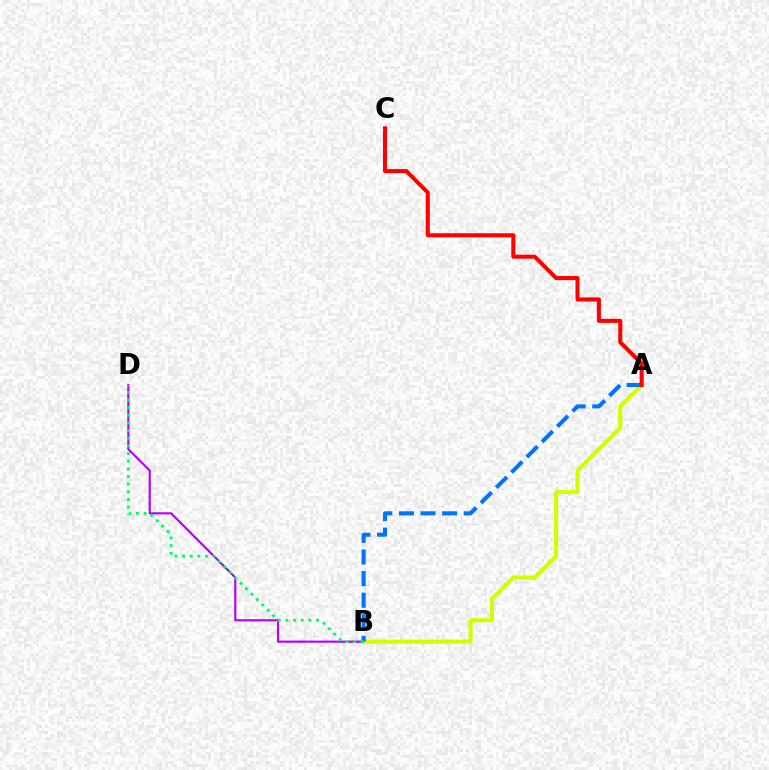{('B', 'D'): [{'color': '#b900ff', 'line_style': 'solid', 'thickness': 1.56}, {'color': '#00ff5c', 'line_style': 'dotted', 'thickness': 2.08}], ('A', 'B'): [{'color': '#d1ff00', 'line_style': 'solid', 'thickness': 2.98}, {'color': '#0074ff', 'line_style': 'dashed', 'thickness': 2.94}], ('A', 'C'): [{'color': '#ff0000', 'line_style': 'solid', 'thickness': 2.92}]}